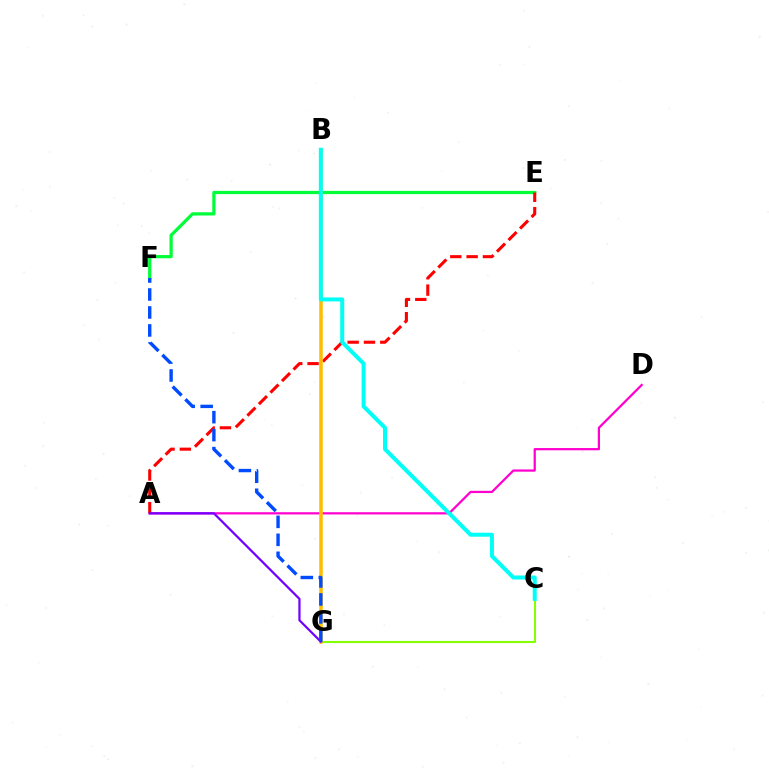{('E', 'F'): [{'color': '#00ff39', 'line_style': 'solid', 'thickness': 2.33}], ('C', 'G'): [{'color': '#84ff00', 'line_style': 'solid', 'thickness': 1.5}], ('A', 'D'): [{'color': '#ff00cf', 'line_style': 'solid', 'thickness': 1.61}], ('A', 'E'): [{'color': '#ff0000', 'line_style': 'dashed', 'thickness': 2.22}], ('B', 'G'): [{'color': '#ffbd00', 'line_style': 'solid', 'thickness': 2.54}], ('A', 'G'): [{'color': '#7200ff', 'line_style': 'solid', 'thickness': 1.6}], ('B', 'C'): [{'color': '#00fff6', 'line_style': 'solid', 'thickness': 2.87}], ('F', 'G'): [{'color': '#004bff', 'line_style': 'dashed', 'thickness': 2.44}]}